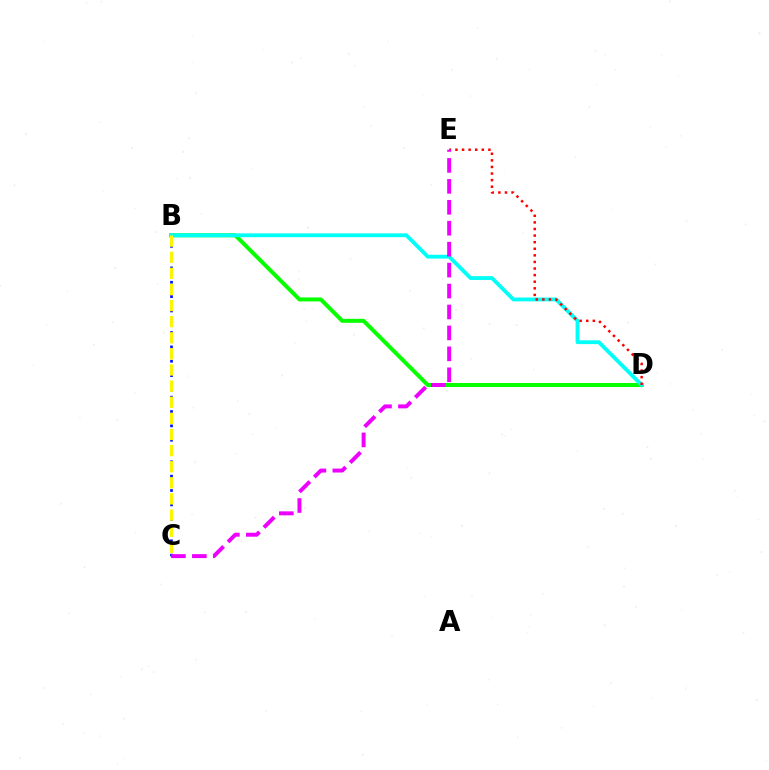{('B', 'D'): [{'color': '#08ff00', 'line_style': 'solid', 'thickness': 2.87}, {'color': '#00fff6', 'line_style': 'solid', 'thickness': 2.75}], ('B', 'C'): [{'color': '#0010ff', 'line_style': 'dotted', 'thickness': 1.95}, {'color': '#fcf500', 'line_style': 'dashed', 'thickness': 2.19}], ('D', 'E'): [{'color': '#ff0000', 'line_style': 'dotted', 'thickness': 1.79}], ('C', 'E'): [{'color': '#ee00ff', 'line_style': 'dashed', 'thickness': 2.84}]}